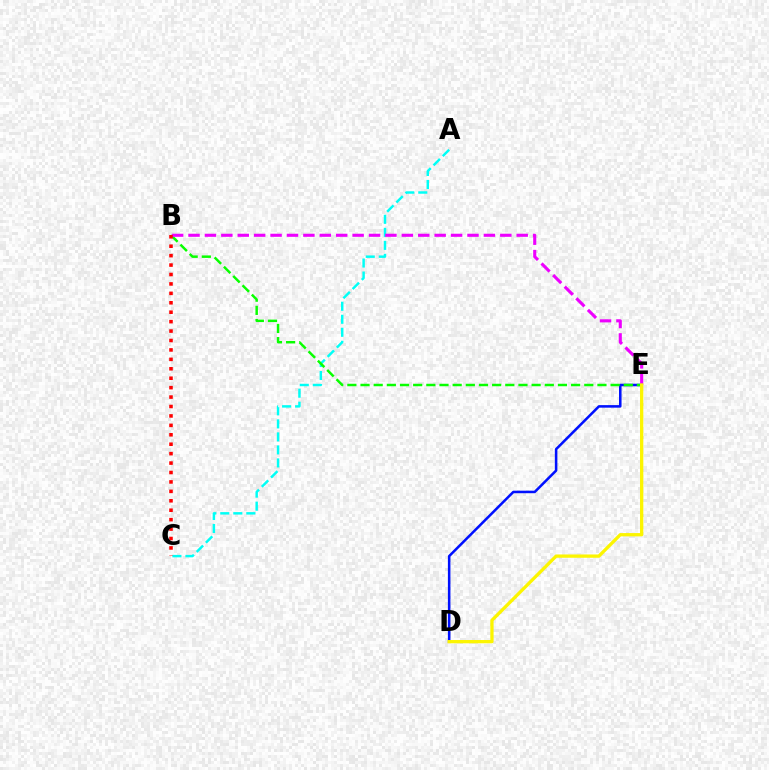{('D', 'E'): [{'color': '#0010ff', 'line_style': 'solid', 'thickness': 1.83}, {'color': '#fcf500', 'line_style': 'solid', 'thickness': 2.37}], ('A', 'C'): [{'color': '#00fff6', 'line_style': 'dashed', 'thickness': 1.77}], ('B', 'E'): [{'color': '#08ff00', 'line_style': 'dashed', 'thickness': 1.79}, {'color': '#ee00ff', 'line_style': 'dashed', 'thickness': 2.23}], ('B', 'C'): [{'color': '#ff0000', 'line_style': 'dotted', 'thickness': 2.56}]}